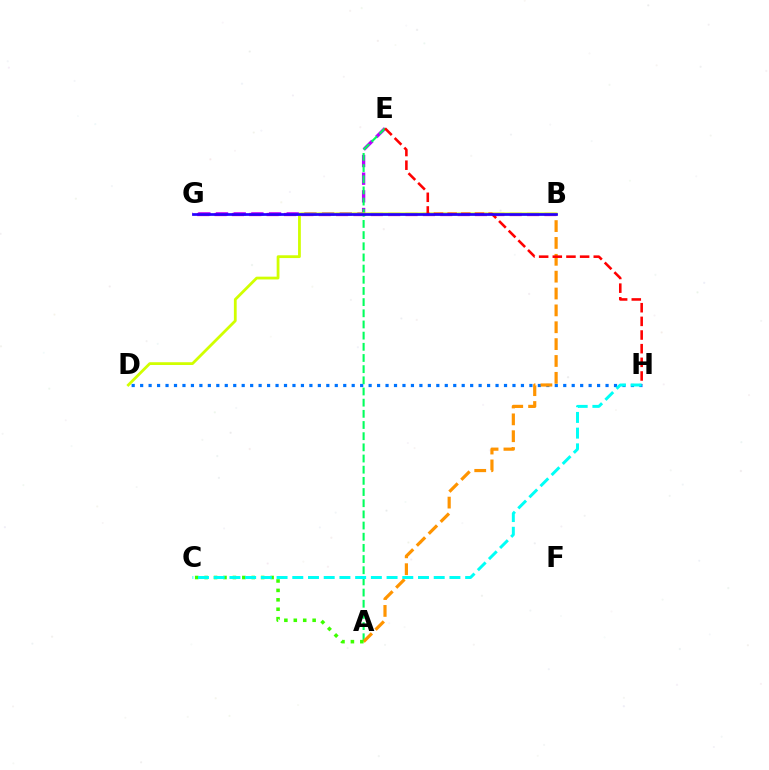{('E', 'G'): [{'color': '#b900ff', 'line_style': 'dashed', 'thickness': 2.4}], ('B', 'G'): [{'color': '#ff00ac', 'line_style': 'dashed', 'thickness': 2.36}, {'color': '#2500ff', 'line_style': 'solid', 'thickness': 1.95}], ('D', 'H'): [{'color': '#0074ff', 'line_style': 'dotted', 'thickness': 2.3}], ('A', 'E'): [{'color': '#00ff5c', 'line_style': 'dashed', 'thickness': 1.52}], ('B', 'D'): [{'color': '#d1ff00', 'line_style': 'solid', 'thickness': 2.01}], ('A', 'B'): [{'color': '#ff9400', 'line_style': 'dashed', 'thickness': 2.29}], ('E', 'H'): [{'color': '#ff0000', 'line_style': 'dashed', 'thickness': 1.85}], ('A', 'C'): [{'color': '#3dff00', 'line_style': 'dotted', 'thickness': 2.56}], ('C', 'H'): [{'color': '#00fff6', 'line_style': 'dashed', 'thickness': 2.13}]}